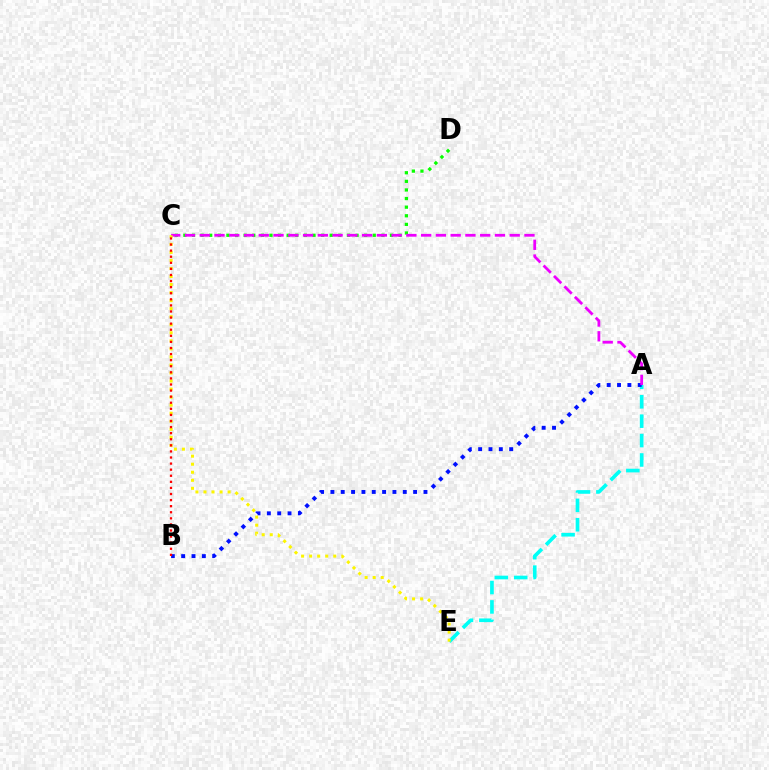{('A', 'E'): [{'color': '#00fff6', 'line_style': 'dashed', 'thickness': 2.64}], ('A', 'B'): [{'color': '#0010ff', 'line_style': 'dotted', 'thickness': 2.81}], ('C', 'D'): [{'color': '#08ff00', 'line_style': 'dotted', 'thickness': 2.34}], ('A', 'C'): [{'color': '#ee00ff', 'line_style': 'dashed', 'thickness': 2.01}], ('C', 'E'): [{'color': '#fcf500', 'line_style': 'dotted', 'thickness': 2.19}], ('B', 'C'): [{'color': '#ff0000', 'line_style': 'dotted', 'thickness': 1.65}]}